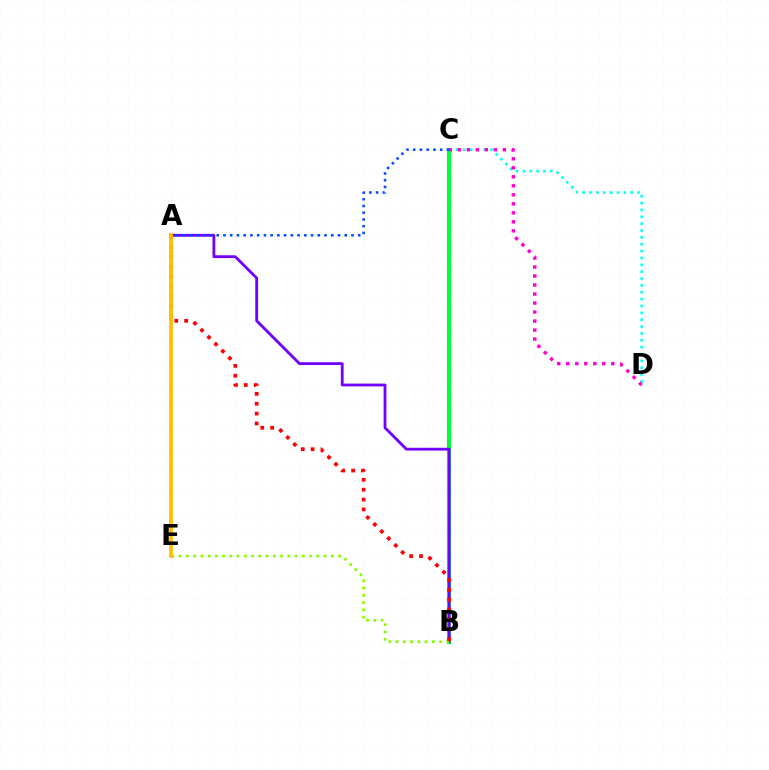{('C', 'D'): [{'color': '#00fff6', 'line_style': 'dotted', 'thickness': 1.86}, {'color': '#ff00cf', 'line_style': 'dotted', 'thickness': 2.45}], ('B', 'C'): [{'color': '#00ff39', 'line_style': 'solid', 'thickness': 2.96}], ('A', 'B'): [{'color': '#7200ff', 'line_style': 'solid', 'thickness': 2.02}, {'color': '#ff0000', 'line_style': 'dotted', 'thickness': 2.68}], ('B', 'E'): [{'color': '#84ff00', 'line_style': 'dotted', 'thickness': 1.97}], ('A', 'C'): [{'color': '#004bff', 'line_style': 'dotted', 'thickness': 1.83}], ('A', 'E'): [{'color': '#ffbd00', 'line_style': 'solid', 'thickness': 2.68}]}